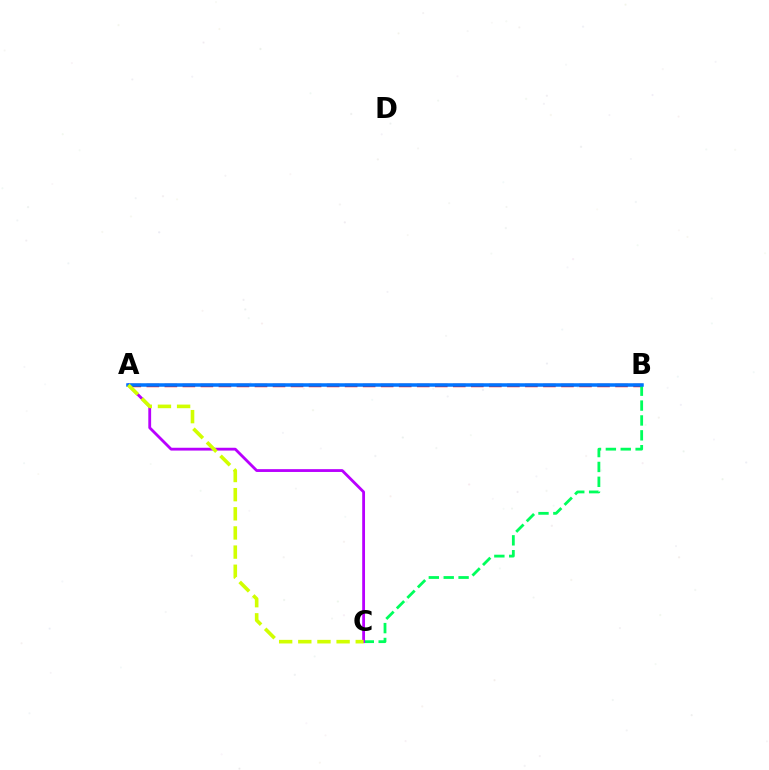{('A', 'B'): [{'color': '#ff0000', 'line_style': 'dashed', 'thickness': 2.45}, {'color': '#0074ff', 'line_style': 'solid', 'thickness': 2.52}], ('B', 'C'): [{'color': '#00ff5c', 'line_style': 'dashed', 'thickness': 2.02}], ('A', 'C'): [{'color': '#b900ff', 'line_style': 'solid', 'thickness': 2.03}, {'color': '#d1ff00', 'line_style': 'dashed', 'thickness': 2.6}]}